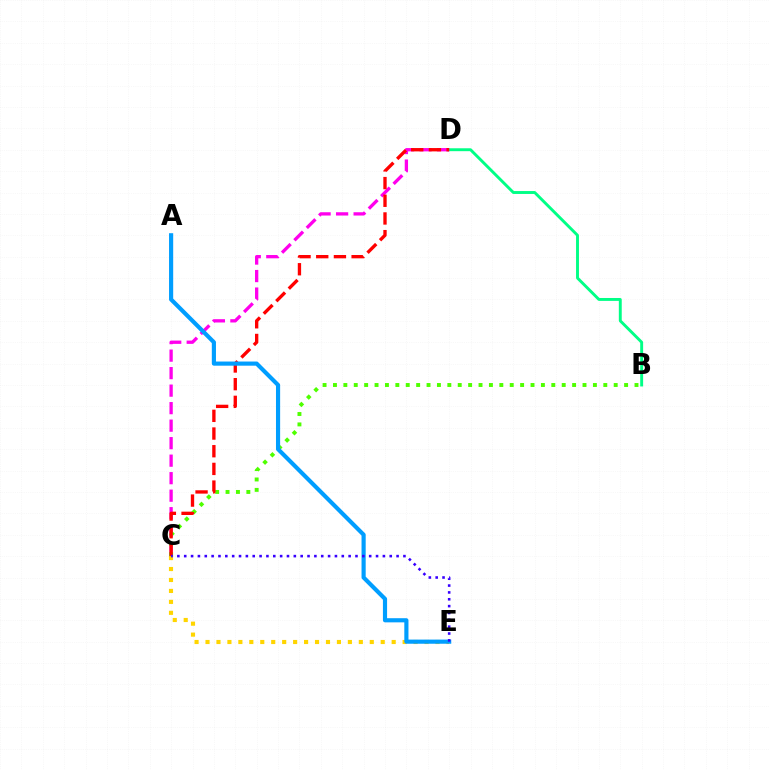{('C', 'E'): [{'color': '#ffd500', 'line_style': 'dotted', 'thickness': 2.98}, {'color': '#3700ff', 'line_style': 'dotted', 'thickness': 1.86}], ('B', 'D'): [{'color': '#00ff86', 'line_style': 'solid', 'thickness': 2.1}], ('C', 'D'): [{'color': '#ff00ed', 'line_style': 'dashed', 'thickness': 2.38}, {'color': '#ff0000', 'line_style': 'dashed', 'thickness': 2.4}], ('B', 'C'): [{'color': '#4fff00', 'line_style': 'dotted', 'thickness': 2.83}], ('A', 'E'): [{'color': '#009eff', 'line_style': 'solid', 'thickness': 2.99}]}